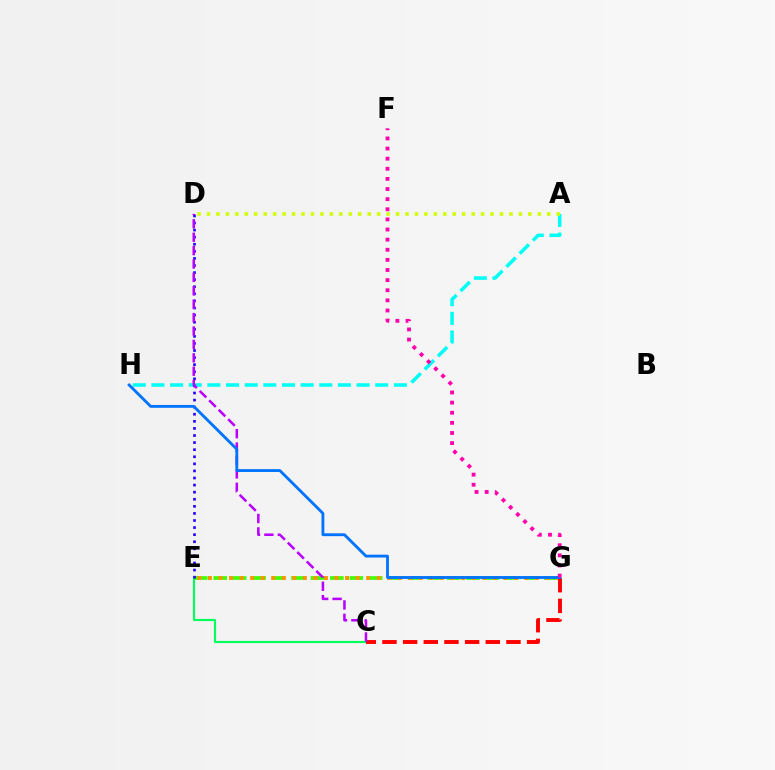{('E', 'G'): [{'color': '#3dff00', 'line_style': 'dashed', 'thickness': 2.64}, {'color': '#ff9400', 'line_style': 'dotted', 'thickness': 2.87}], ('C', 'E'): [{'color': '#00ff5c', 'line_style': 'solid', 'thickness': 1.55}], ('A', 'H'): [{'color': '#00fff6', 'line_style': 'dashed', 'thickness': 2.53}], ('C', 'G'): [{'color': '#ff0000', 'line_style': 'dashed', 'thickness': 2.81}], ('D', 'E'): [{'color': '#2500ff', 'line_style': 'dotted', 'thickness': 1.92}], ('C', 'D'): [{'color': '#b900ff', 'line_style': 'dashed', 'thickness': 1.82}], ('G', 'H'): [{'color': '#0074ff', 'line_style': 'solid', 'thickness': 2.05}], ('A', 'D'): [{'color': '#d1ff00', 'line_style': 'dotted', 'thickness': 2.57}], ('F', 'G'): [{'color': '#ff00ac', 'line_style': 'dotted', 'thickness': 2.75}]}